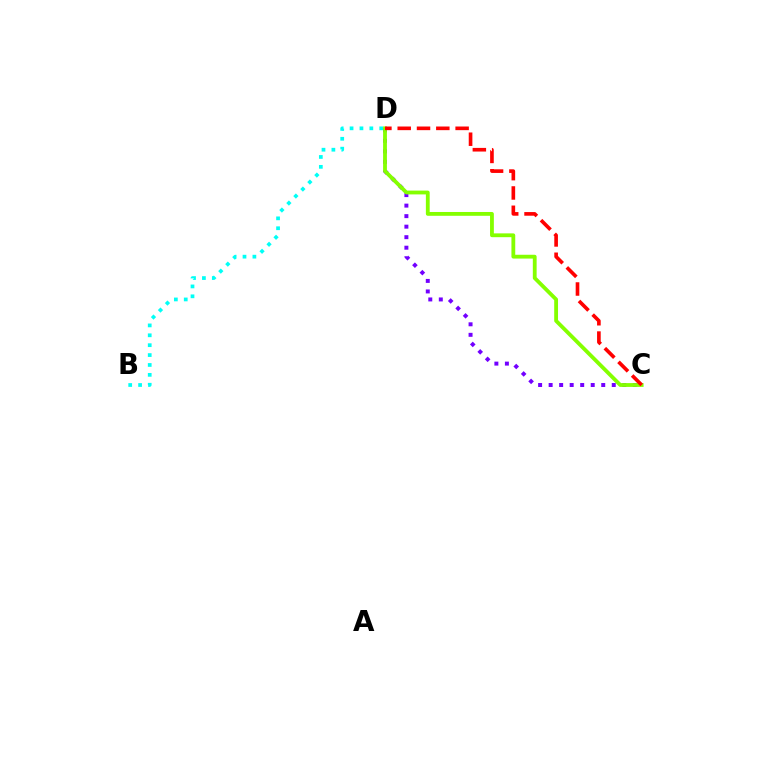{('C', 'D'): [{'color': '#7200ff', 'line_style': 'dotted', 'thickness': 2.86}, {'color': '#84ff00', 'line_style': 'solid', 'thickness': 2.75}, {'color': '#ff0000', 'line_style': 'dashed', 'thickness': 2.62}], ('B', 'D'): [{'color': '#00fff6', 'line_style': 'dotted', 'thickness': 2.69}]}